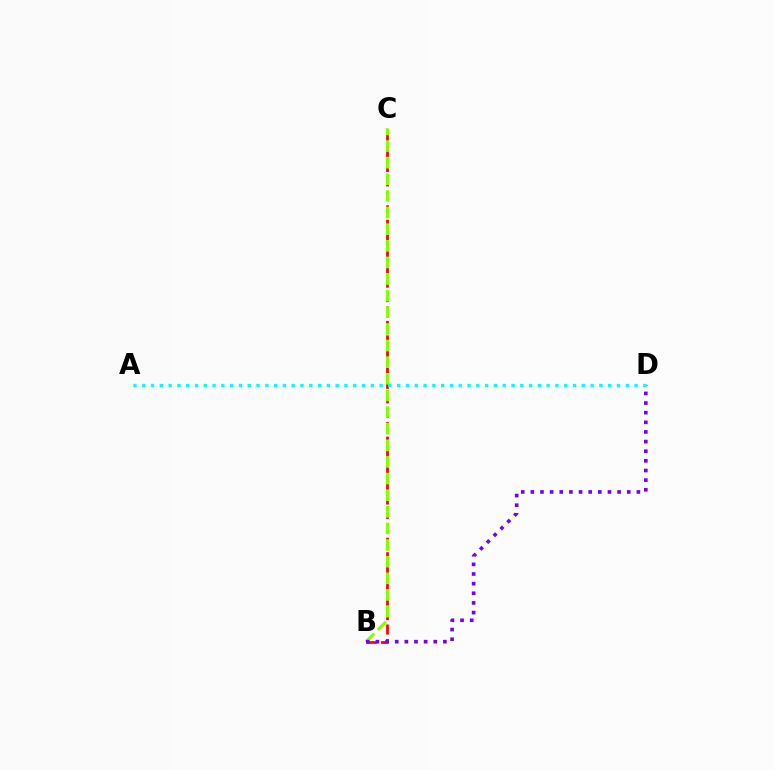{('B', 'C'): [{'color': '#ff0000', 'line_style': 'dashed', 'thickness': 1.96}, {'color': '#84ff00', 'line_style': 'dashed', 'thickness': 2.26}], ('B', 'D'): [{'color': '#7200ff', 'line_style': 'dotted', 'thickness': 2.62}], ('A', 'D'): [{'color': '#00fff6', 'line_style': 'dotted', 'thickness': 2.39}]}